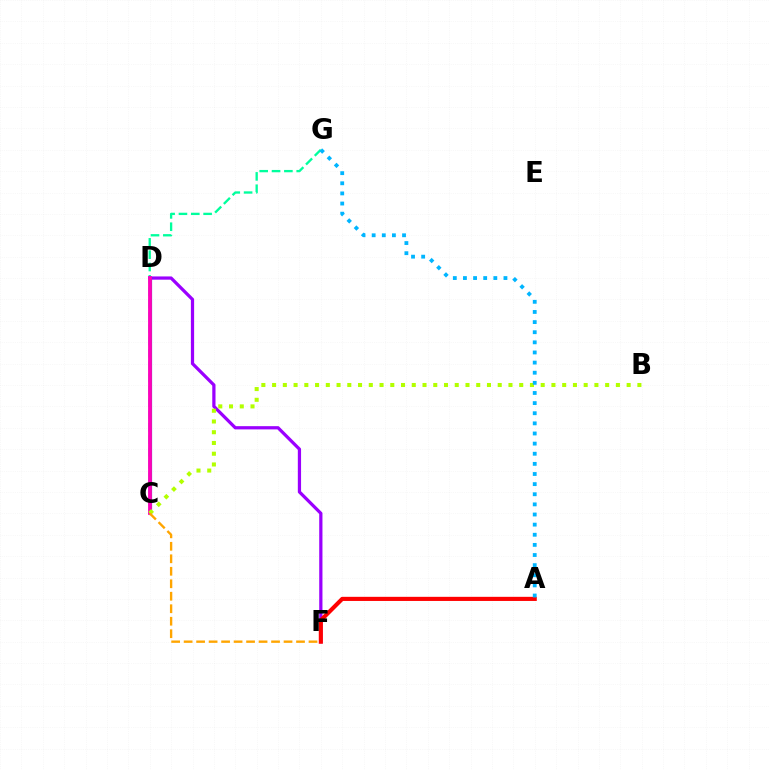{('C', 'G'): [{'color': '#00ff9d', 'line_style': 'dashed', 'thickness': 1.68}], ('D', 'F'): [{'color': '#9b00ff', 'line_style': 'solid', 'thickness': 2.33}], ('A', 'F'): [{'color': '#ff0000', 'line_style': 'solid', 'thickness': 2.97}], ('C', 'D'): [{'color': '#0010ff', 'line_style': 'solid', 'thickness': 2.28}, {'color': '#08ff00', 'line_style': 'solid', 'thickness': 1.88}, {'color': '#ff00bd', 'line_style': 'solid', 'thickness': 2.75}], ('B', 'C'): [{'color': '#b3ff00', 'line_style': 'dotted', 'thickness': 2.92}], ('C', 'F'): [{'color': '#ffa500', 'line_style': 'dashed', 'thickness': 1.7}], ('A', 'G'): [{'color': '#00b5ff', 'line_style': 'dotted', 'thickness': 2.75}]}